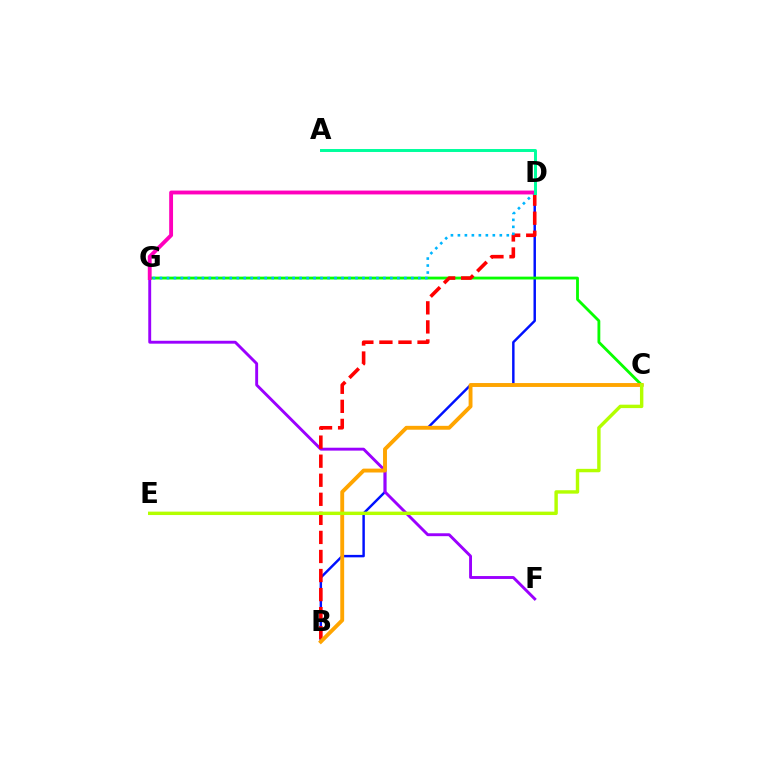{('B', 'D'): [{'color': '#0010ff', 'line_style': 'solid', 'thickness': 1.76}, {'color': '#ff0000', 'line_style': 'dashed', 'thickness': 2.59}], ('F', 'G'): [{'color': '#9b00ff', 'line_style': 'solid', 'thickness': 2.08}], ('C', 'G'): [{'color': '#08ff00', 'line_style': 'solid', 'thickness': 2.03}], ('B', 'C'): [{'color': '#ffa500', 'line_style': 'solid', 'thickness': 2.79}], ('C', 'E'): [{'color': '#b3ff00', 'line_style': 'solid', 'thickness': 2.46}], ('D', 'G'): [{'color': '#00b5ff', 'line_style': 'dotted', 'thickness': 1.9}, {'color': '#ff00bd', 'line_style': 'solid', 'thickness': 2.78}], ('A', 'D'): [{'color': '#00ff9d', 'line_style': 'solid', 'thickness': 2.13}]}